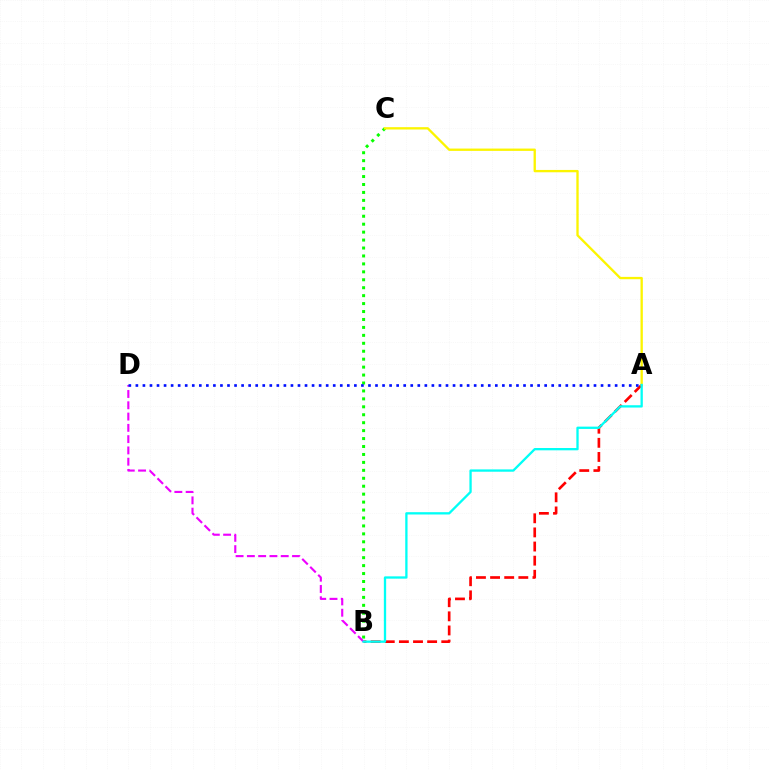{('B', 'C'): [{'color': '#08ff00', 'line_style': 'dotted', 'thickness': 2.16}], ('A', 'B'): [{'color': '#ff0000', 'line_style': 'dashed', 'thickness': 1.92}, {'color': '#00fff6', 'line_style': 'solid', 'thickness': 1.66}], ('B', 'D'): [{'color': '#ee00ff', 'line_style': 'dashed', 'thickness': 1.53}], ('A', 'C'): [{'color': '#fcf500', 'line_style': 'solid', 'thickness': 1.68}], ('A', 'D'): [{'color': '#0010ff', 'line_style': 'dotted', 'thickness': 1.91}]}